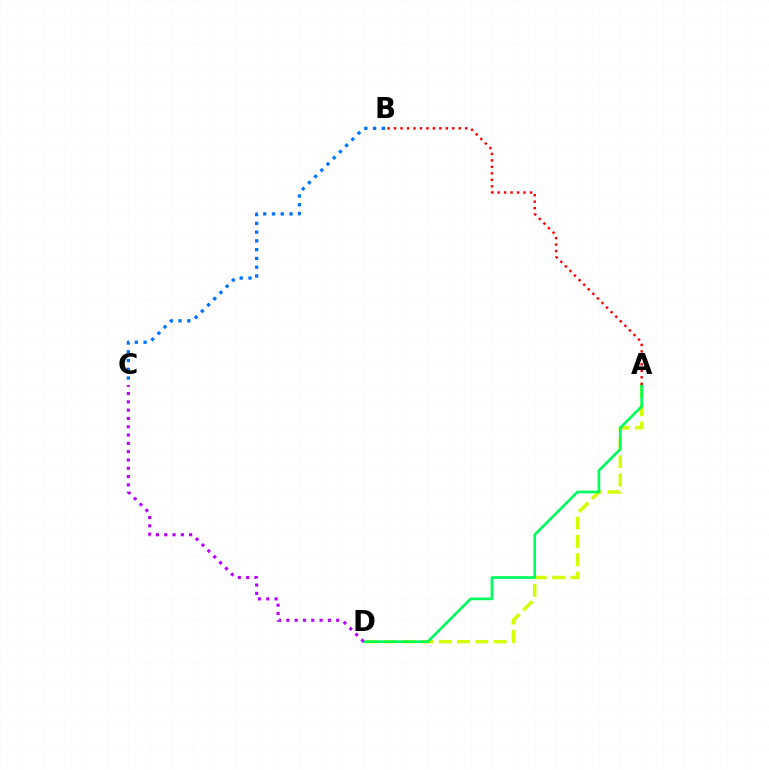{('A', 'D'): [{'color': '#d1ff00', 'line_style': 'dashed', 'thickness': 2.49}, {'color': '#00ff5c', 'line_style': 'solid', 'thickness': 1.92}], ('B', 'C'): [{'color': '#0074ff', 'line_style': 'dotted', 'thickness': 2.38}], ('C', 'D'): [{'color': '#b900ff', 'line_style': 'dotted', 'thickness': 2.26}], ('A', 'B'): [{'color': '#ff0000', 'line_style': 'dotted', 'thickness': 1.76}]}